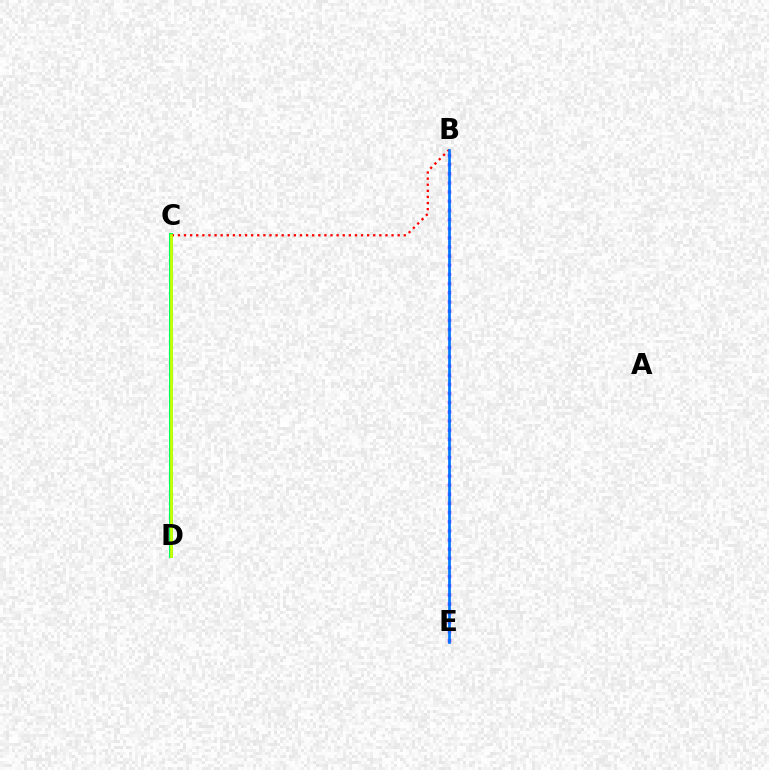{('C', 'D'): [{'color': '#00ff5c', 'line_style': 'solid', 'thickness': 2.89}, {'color': '#d1ff00', 'line_style': 'solid', 'thickness': 1.95}], ('B', 'C'): [{'color': '#ff0000', 'line_style': 'dotted', 'thickness': 1.66}], ('B', 'E'): [{'color': '#b900ff', 'line_style': 'dotted', 'thickness': 2.49}, {'color': '#0074ff', 'line_style': 'solid', 'thickness': 1.95}]}